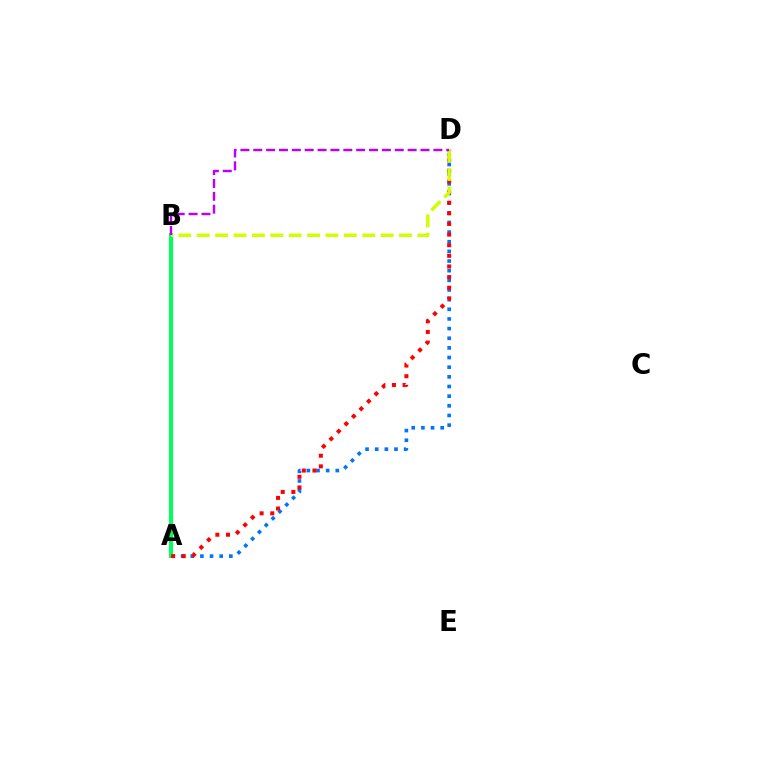{('A', 'D'): [{'color': '#0074ff', 'line_style': 'dotted', 'thickness': 2.62}, {'color': '#ff0000', 'line_style': 'dotted', 'thickness': 2.89}], ('A', 'B'): [{'color': '#00ff5c', 'line_style': 'solid', 'thickness': 2.89}], ('B', 'D'): [{'color': '#d1ff00', 'line_style': 'dashed', 'thickness': 2.5}, {'color': '#b900ff', 'line_style': 'dashed', 'thickness': 1.75}]}